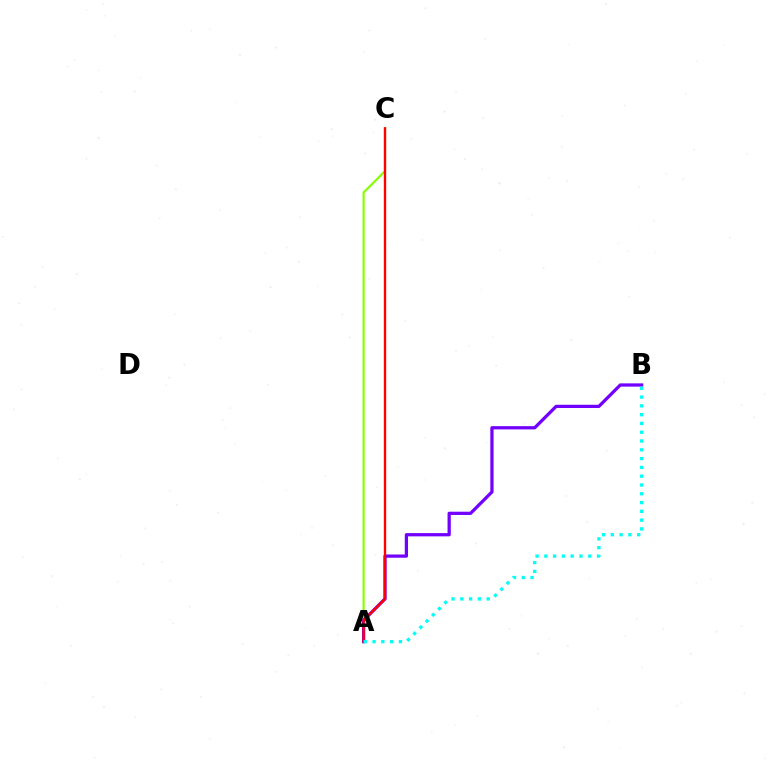{('A', 'C'): [{'color': '#84ff00', 'line_style': 'solid', 'thickness': 1.55}, {'color': '#ff0000', 'line_style': 'solid', 'thickness': 1.7}], ('A', 'B'): [{'color': '#7200ff', 'line_style': 'solid', 'thickness': 2.34}, {'color': '#00fff6', 'line_style': 'dotted', 'thickness': 2.39}]}